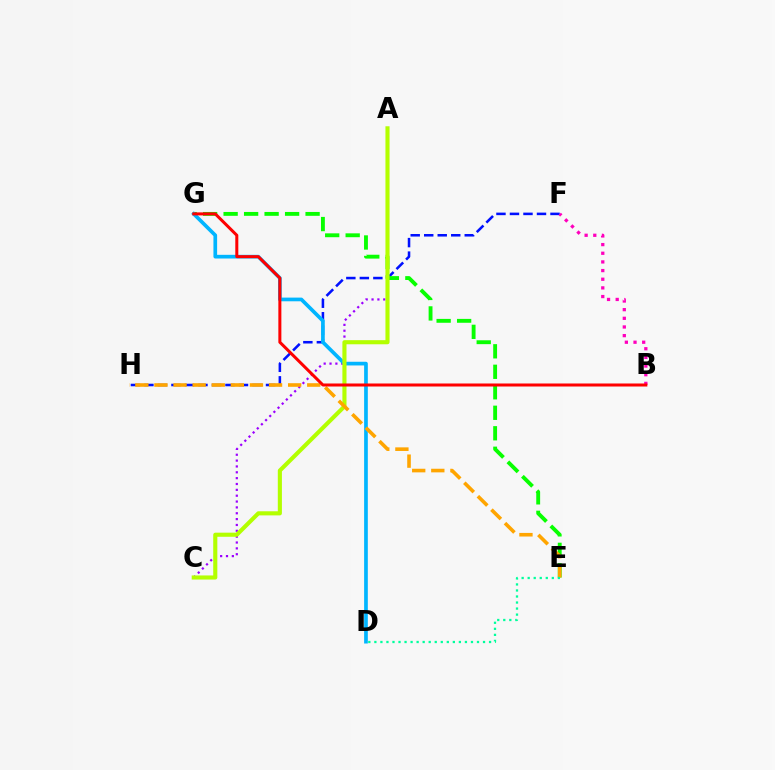{('F', 'H'): [{'color': '#0010ff', 'line_style': 'dashed', 'thickness': 1.84}], ('E', 'G'): [{'color': '#08ff00', 'line_style': 'dashed', 'thickness': 2.78}], ('A', 'C'): [{'color': '#9b00ff', 'line_style': 'dotted', 'thickness': 1.59}, {'color': '#b3ff00', 'line_style': 'solid', 'thickness': 2.96}], ('D', 'G'): [{'color': '#00b5ff', 'line_style': 'solid', 'thickness': 2.65}], ('B', 'F'): [{'color': '#ff00bd', 'line_style': 'dotted', 'thickness': 2.35}], ('E', 'H'): [{'color': '#ffa500', 'line_style': 'dashed', 'thickness': 2.59}], ('B', 'G'): [{'color': '#ff0000', 'line_style': 'solid', 'thickness': 2.17}], ('D', 'E'): [{'color': '#00ff9d', 'line_style': 'dotted', 'thickness': 1.64}]}